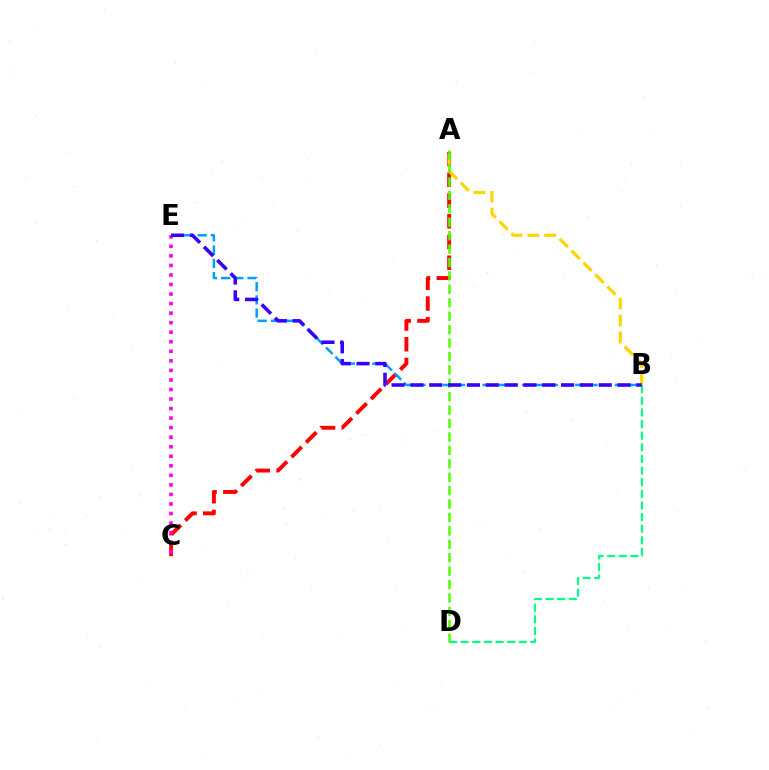{('A', 'C'): [{'color': '#ff0000', 'line_style': 'dashed', 'thickness': 2.81}], ('A', 'B'): [{'color': '#ffd500', 'line_style': 'dashed', 'thickness': 2.29}], ('B', 'E'): [{'color': '#009eff', 'line_style': 'dashed', 'thickness': 1.8}, {'color': '#3700ff', 'line_style': 'dashed', 'thickness': 2.56}], ('B', 'D'): [{'color': '#00ff86', 'line_style': 'dashed', 'thickness': 1.58}], ('C', 'E'): [{'color': '#ff00ed', 'line_style': 'dotted', 'thickness': 2.59}], ('A', 'D'): [{'color': '#4fff00', 'line_style': 'dashed', 'thickness': 1.82}]}